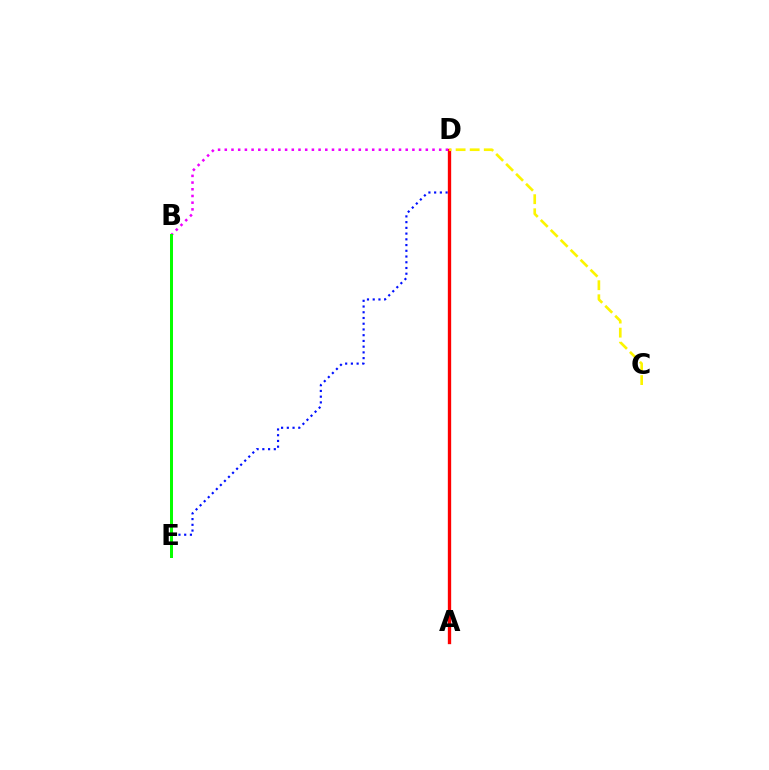{('D', 'E'): [{'color': '#0010ff', 'line_style': 'dotted', 'thickness': 1.56}], ('A', 'D'): [{'color': '#ff0000', 'line_style': 'solid', 'thickness': 2.4}], ('B', 'D'): [{'color': '#ee00ff', 'line_style': 'dotted', 'thickness': 1.82}], ('B', 'E'): [{'color': '#00fff6', 'line_style': 'dashed', 'thickness': 2.11}, {'color': '#08ff00', 'line_style': 'solid', 'thickness': 2.16}], ('C', 'D'): [{'color': '#fcf500', 'line_style': 'dashed', 'thickness': 1.91}]}